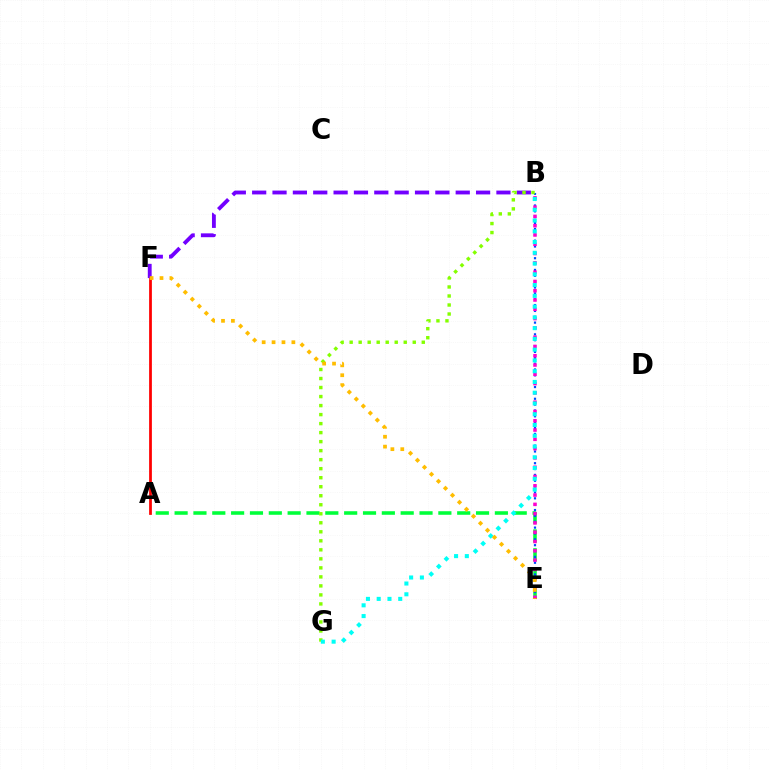{('A', 'F'): [{'color': '#ff0000', 'line_style': 'solid', 'thickness': 1.98}], ('A', 'E'): [{'color': '#00ff39', 'line_style': 'dashed', 'thickness': 2.56}], ('B', 'E'): [{'color': '#004bff', 'line_style': 'dotted', 'thickness': 1.59}, {'color': '#ff00cf', 'line_style': 'dotted', 'thickness': 2.52}], ('B', 'F'): [{'color': '#7200ff', 'line_style': 'dashed', 'thickness': 2.77}], ('B', 'G'): [{'color': '#84ff00', 'line_style': 'dotted', 'thickness': 2.45}, {'color': '#00fff6', 'line_style': 'dotted', 'thickness': 2.92}], ('E', 'F'): [{'color': '#ffbd00', 'line_style': 'dotted', 'thickness': 2.69}]}